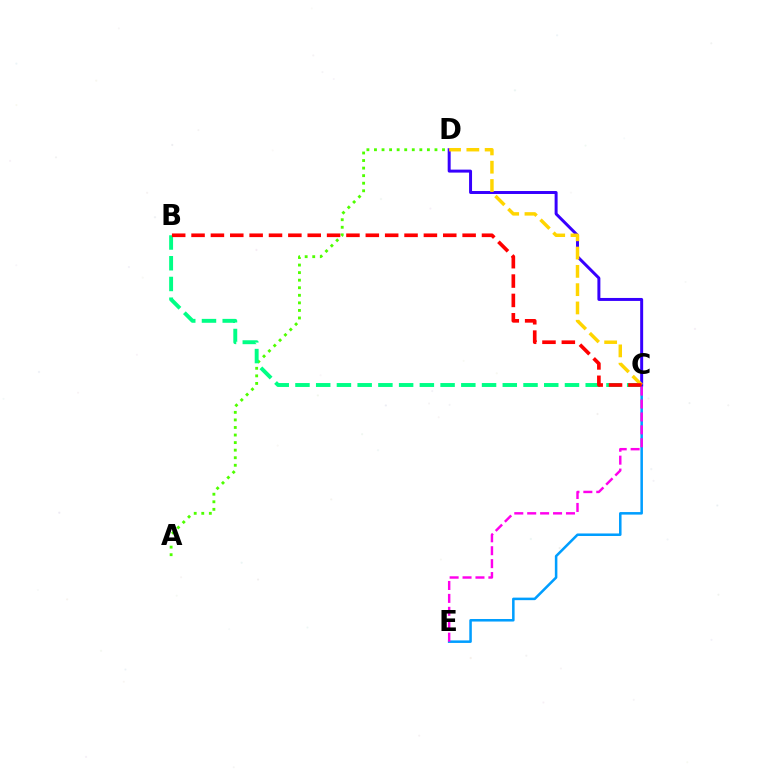{('A', 'D'): [{'color': '#4fff00', 'line_style': 'dotted', 'thickness': 2.05}], ('B', 'C'): [{'color': '#00ff86', 'line_style': 'dashed', 'thickness': 2.82}, {'color': '#ff0000', 'line_style': 'dashed', 'thickness': 2.63}], ('C', 'E'): [{'color': '#009eff', 'line_style': 'solid', 'thickness': 1.82}, {'color': '#ff00ed', 'line_style': 'dashed', 'thickness': 1.76}], ('C', 'D'): [{'color': '#3700ff', 'line_style': 'solid', 'thickness': 2.14}, {'color': '#ffd500', 'line_style': 'dashed', 'thickness': 2.49}]}